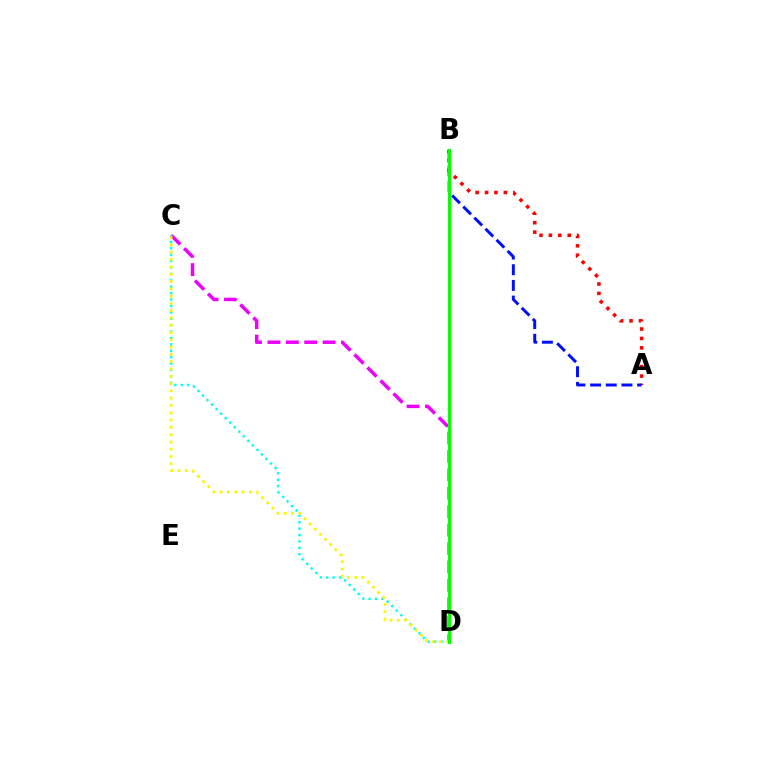{('A', 'B'): [{'color': '#ff0000', 'line_style': 'dotted', 'thickness': 2.56}, {'color': '#0010ff', 'line_style': 'dashed', 'thickness': 2.13}], ('C', 'D'): [{'color': '#ee00ff', 'line_style': 'dashed', 'thickness': 2.5}, {'color': '#00fff6', 'line_style': 'dotted', 'thickness': 1.74}, {'color': '#fcf500', 'line_style': 'dotted', 'thickness': 1.98}], ('B', 'D'): [{'color': '#08ff00', 'line_style': 'solid', 'thickness': 2.24}]}